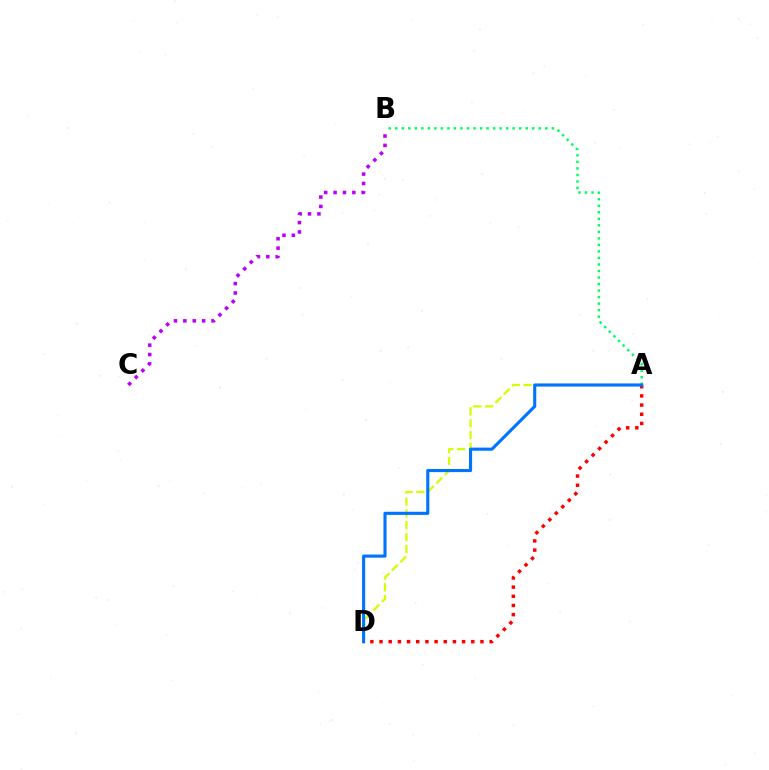{('A', 'D'): [{'color': '#d1ff00', 'line_style': 'dashed', 'thickness': 1.61}, {'color': '#ff0000', 'line_style': 'dotted', 'thickness': 2.49}, {'color': '#0074ff', 'line_style': 'solid', 'thickness': 2.24}], ('A', 'B'): [{'color': '#00ff5c', 'line_style': 'dotted', 'thickness': 1.77}], ('B', 'C'): [{'color': '#b900ff', 'line_style': 'dotted', 'thickness': 2.55}]}